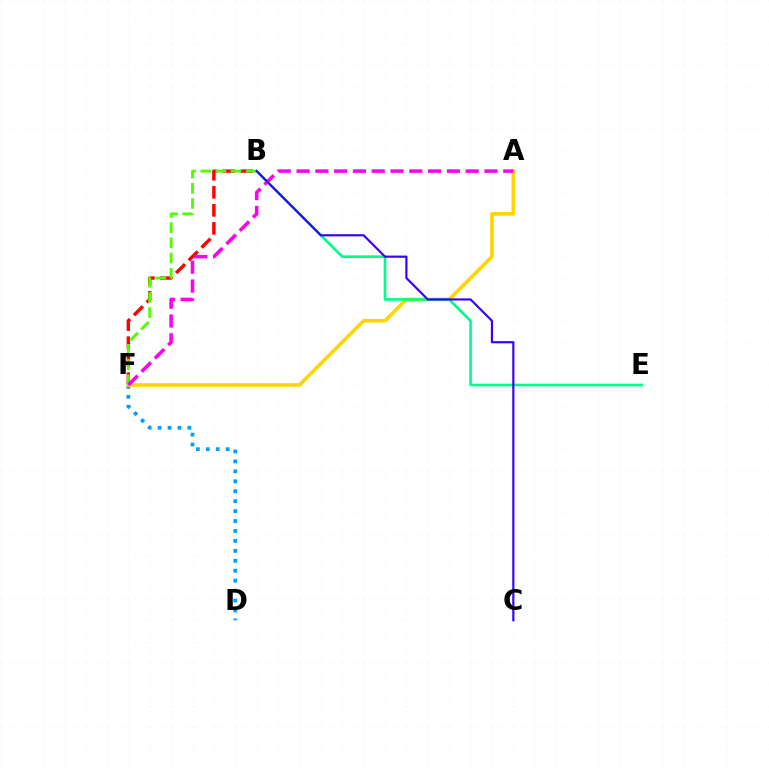{('D', 'F'): [{'color': '#009eff', 'line_style': 'dotted', 'thickness': 2.7}], ('B', 'F'): [{'color': '#ff0000', 'line_style': 'dashed', 'thickness': 2.45}, {'color': '#4fff00', 'line_style': 'dashed', 'thickness': 2.06}], ('A', 'F'): [{'color': '#ffd500', 'line_style': 'solid', 'thickness': 2.63}, {'color': '#ff00ed', 'line_style': 'dashed', 'thickness': 2.55}], ('B', 'E'): [{'color': '#00ff86', 'line_style': 'solid', 'thickness': 1.92}], ('B', 'C'): [{'color': '#3700ff', 'line_style': 'solid', 'thickness': 1.56}]}